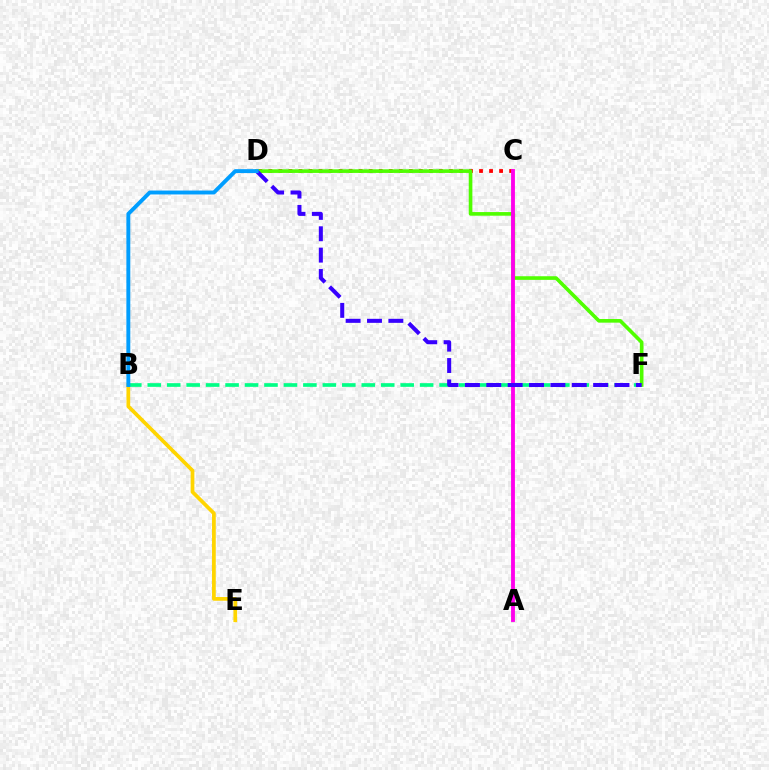{('C', 'D'): [{'color': '#ff0000', 'line_style': 'dotted', 'thickness': 2.73}], ('B', 'E'): [{'color': '#ffd500', 'line_style': 'solid', 'thickness': 2.68}], ('B', 'F'): [{'color': '#00ff86', 'line_style': 'dashed', 'thickness': 2.64}], ('D', 'F'): [{'color': '#4fff00', 'line_style': 'solid', 'thickness': 2.61}, {'color': '#3700ff', 'line_style': 'dashed', 'thickness': 2.9}], ('A', 'C'): [{'color': '#ff00ed', 'line_style': 'solid', 'thickness': 2.77}], ('B', 'D'): [{'color': '#009eff', 'line_style': 'solid', 'thickness': 2.81}]}